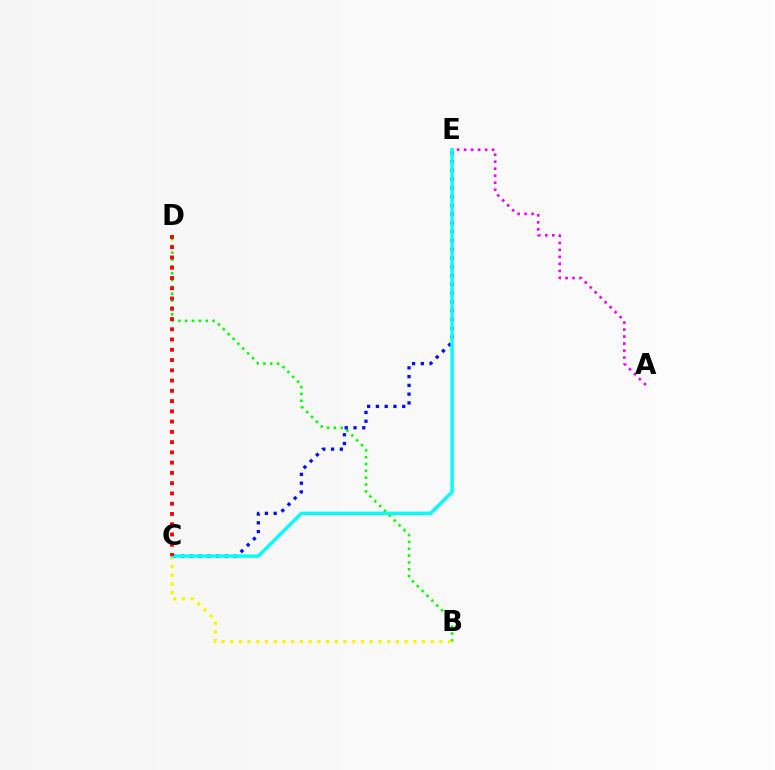{('A', 'E'): [{'color': '#ee00ff', 'line_style': 'dotted', 'thickness': 1.9}], ('B', 'D'): [{'color': '#08ff00', 'line_style': 'dotted', 'thickness': 1.86}], ('C', 'E'): [{'color': '#0010ff', 'line_style': 'dotted', 'thickness': 2.38}, {'color': '#00fff6', 'line_style': 'solid', 'thickness': 2.43}], ('B', 'C'): [{'color': '#fcf500', 'line_style': 'dotted', 'thickness': 2.37}], ('C', 'D'): [{'color': '#ff0000', 'line_style': 'dotted', 'thickness': 2.79}]}